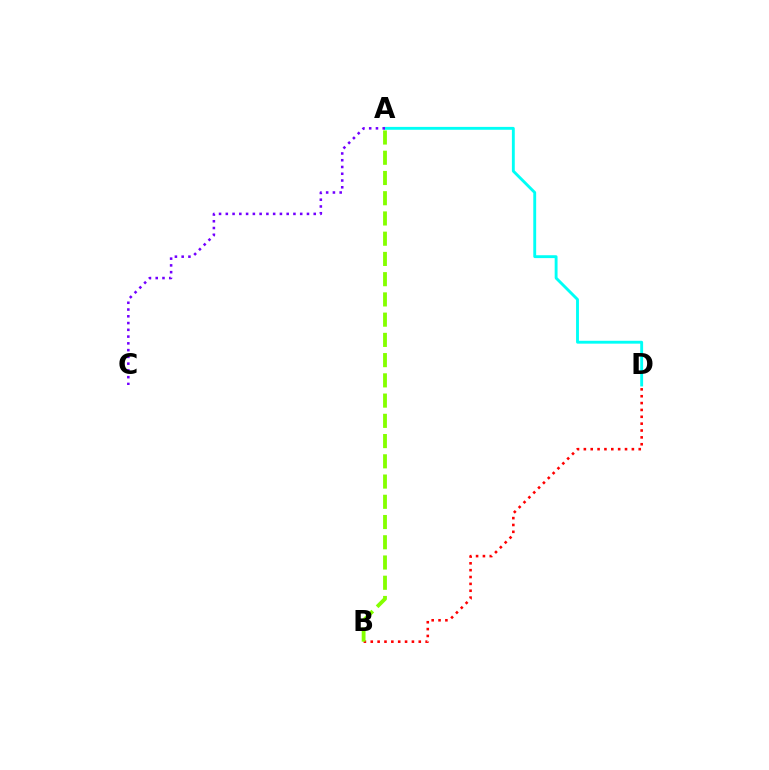{('A', 'D'): [{'color': '#00fff6', 'line_style': 'solid', 'thickness': 2.07}], ('B', 'D'): [{'color': '#ff0000', 'line_style': 'dotted', 'thickness': 1.86}], ('A', 'C'): [{'color': '#7200ff', 'line_style': 'dotted', 'thickness': 1.84}], ('A', 'B'): [{'color': '#84ff00', 'line_style': 'dashed', 'thickness': 2.75}]}